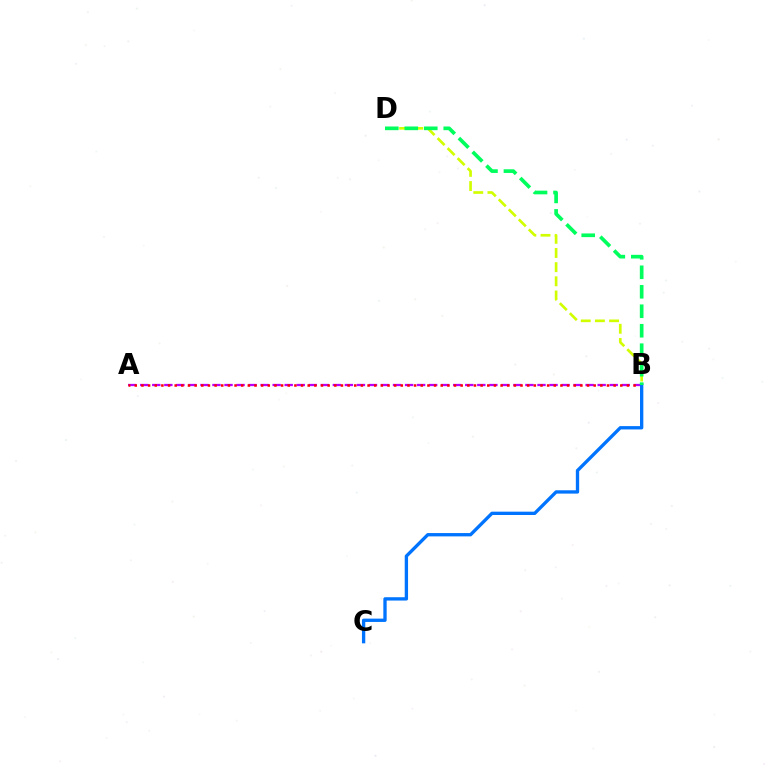{('B', 'D'): [{'color': '#d1ff00', 'line_style': 'dashed', 'thickness': 1.92}, {'color': '#00ff5c', 'line_style': 'dashed', 'thickness': 2.65}], ('A', 'B'): [{'color': '#b900ff', 'line_style': 'dashed', 'thickness': 1.64}, {'color': '#ff0000', 'line_style': 'dotted', 'thickness': 1.81}], ('B', 'C'): [{'color': '#0074ff', 'line_style': 'solid', 'thickness': 2.4}]}